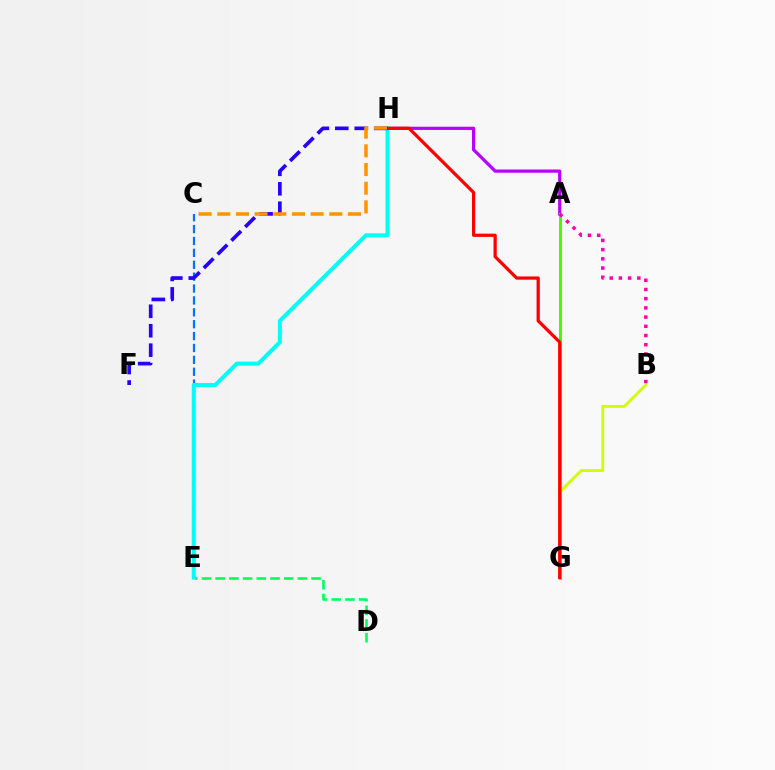{('B', 'G'): [{'color': '#d1ff00', 'line_style': 'solid', 'thickness': 2.08}], ('A', 'H'): [{'color': '#b900ff', 'line_style': 'solid', 'thickness': 2.31}], ('D', 'E'): [{'color': '#00ff5c', 'line_style': 'dashed', 'thickness': 1.86}], ('C', 'E'): [{'color': '#0074ff', 'line_style': 'dashed', 'thickness': 1.61}], ('E', 'H'): [{'color': '#00fff6', 'line_style': 'solid', 'thickness': 2.88}], ('A', 'G'): [{'color': '#3dff00', 'line_style': 'solid', 'thickness': 2.09}], ('G', 'H'): [{'color': '#ff0000', 'line_style': 'solid', 'thickness': 2.33}], ('A', 'B'): [{'color': '#ff00ac', 'line_style': 'dotted', 'thickness': 2.5}], ('F', 'H'): [{'color': '#2500ff', 'line_style': 'dashed', 'thickness': 2.64}], ('C', 'H'): [{'color': '#ff9400', 'line_style': 'dashed', 'thickness': 2.54}]}